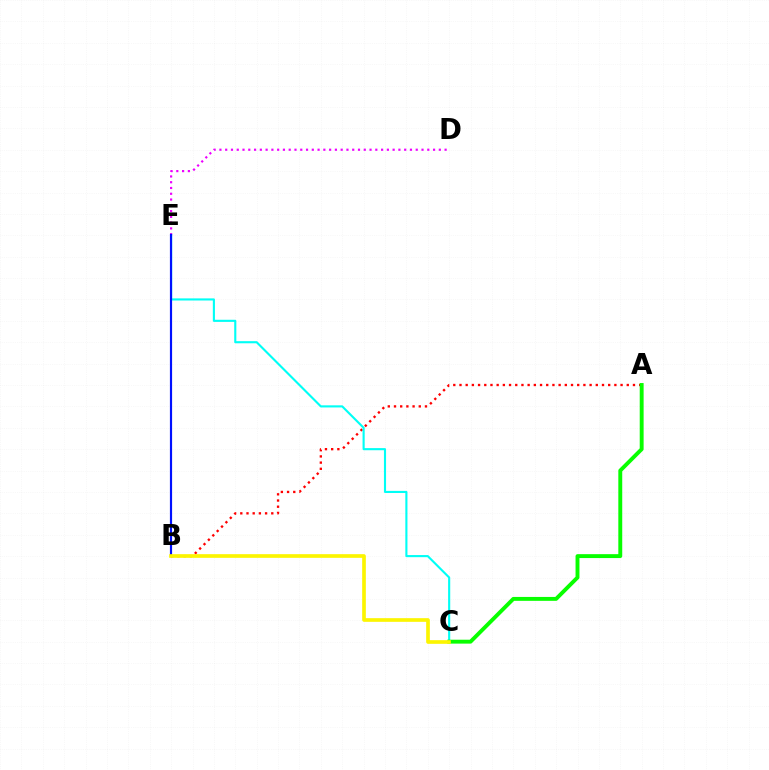{('D', 'E'): [{'color': '#ee00ff', 'line_style': 'dotted', 'thickness': 1.57}], ('A', 'B'): [{'color': '#ff0000', 'line_style': 'dotted', 'thickness': 1.68}], ('C', 'E'): [{'color': '#00fff6', 'line_style': 'solid', 'thickness': 1.53}], ('B', 'E'): [{'color': '#0010ff', 'line_style': 'solid', 'thickness': 1.57}], ('A', 'C'): [{'color': '#08ff00', 'line_style': 'solid', 'thickness': 2.81}], ('B', 'C'): [{'color': '#fcf500', 'line_style': 'solid', 'thickness': 2.64}]}